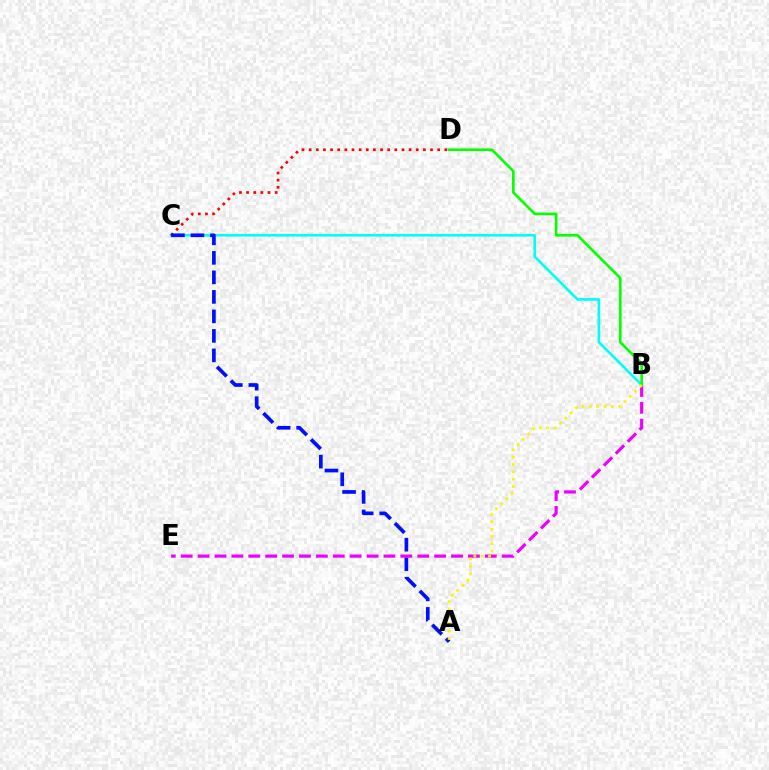{('B', 'C'): [{'color': '#00fff6', 'line_style': 'solid', 'thickness': 1.9}], ('C', 'D'): [{'color': '#ff0000', 'line_style': 'dotted', 'thickness': 1.94}], ('A', 'C'): [{'color': '#0010ff', 'line_style': 'dashed', 'thickness': 2.65}], ('B', 'E'): [{'color': '#ee00ff', 'line_style': 'dashed', 'thickness': 2.3}], ('B', 'D'): [{'color': '#08ff00', 'line_style': 'solid', 'thickness': 1.91}], ('A', 'B'): [{'color': '#fcf500', 'line_style': 'dotted', 'thickness': 2.0}]}